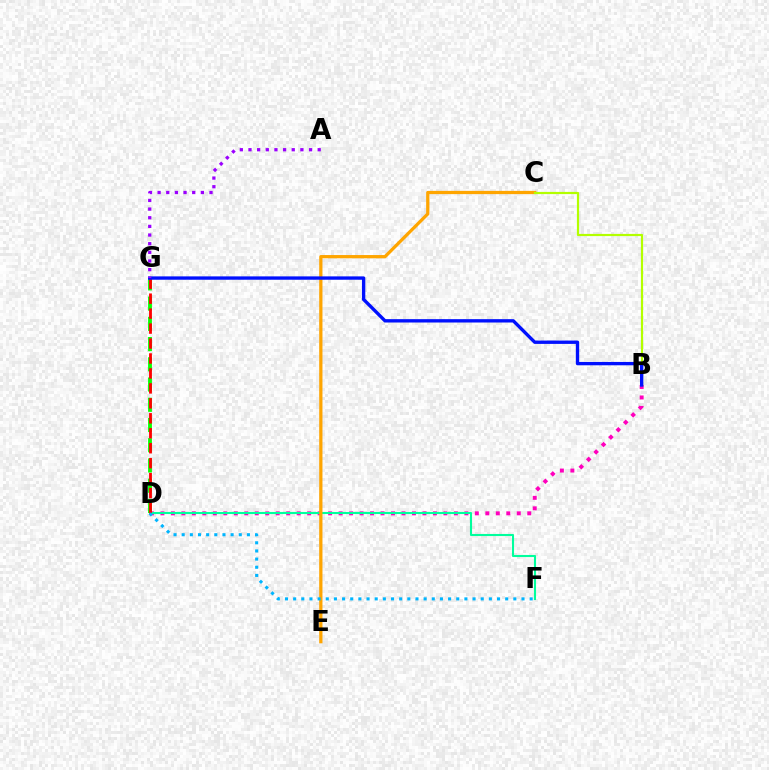{('B', 'D'): [{'color': '#ff00bd', 'line_style': 'dotted', 'thickness': 2.85}], ('D', 'G'): [{'color': '#08ff00', 'line_style': 'dashed', 'thickness': 2.75}, {'color': '#ff0000', 'line_style': 'dashed', 'thickness': 2.03}], ('D', 'F'): [{'color': '#00ff9d', 'line_style': 'solid', 'thickness': 1.51}, {'color': '#00b5ff', 'line_style': 'dotted', 'thickness': 2.22}], ('C', 'E'): [{'color': '#ffa500', 'line_style': 'solid', 'thickness': 2.34}], ('B', 'C'): [{'color': '#b3ff00', 'line_style': 'solid', 'thickness': 1.58}], ('B', 'G'): [{'color': '#0010ff', 'line_style': 'solid', 'thickness': 2.41}], ('A', 'G'): [{'color': '#9b00ff', 'line_style': 'dotted', 'thickness': 2.35}]}